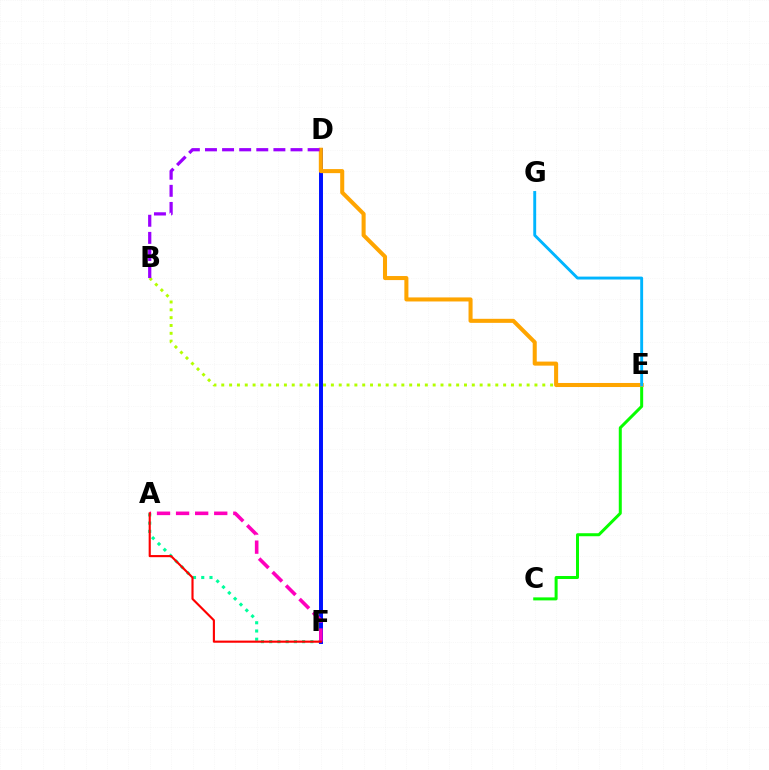{('C', 'E'): [{'color': '#08ff00', 'line_style': 'solid', 'thickness': 2.16}], ('A', 'F'): [{'color': '#00ff9d', 'line_style': 'dotted', 'thickness': 2.24}, {'color': '#ff00bd', 'line_style': 'dashed', 'thickness': 2.59}, {'color': '#ff0000', 'line_style': 'solid', 'thickness': 1.53}], ('D', 'F'): [{'color': '#0010ff', 'line_style': 'solid', 'thickness': 2.84}], ('B', 'E'): [{'color': '#b3ff00', 'line_style': 'dotted', 'thickness': 2.13}], ('D', 'E'): [{'color': '#ffa500', 'line_style': 'solid', 'thickness': 2.91}], ('B', 'D'): [{'color': '#9b00ff', 'line_style': 'dashed', 'thickness': 2.32}], ('E', 'G'): [{'color': '#00b5ff', 'line_style': 'solid', 'thickness': 2.09}]}